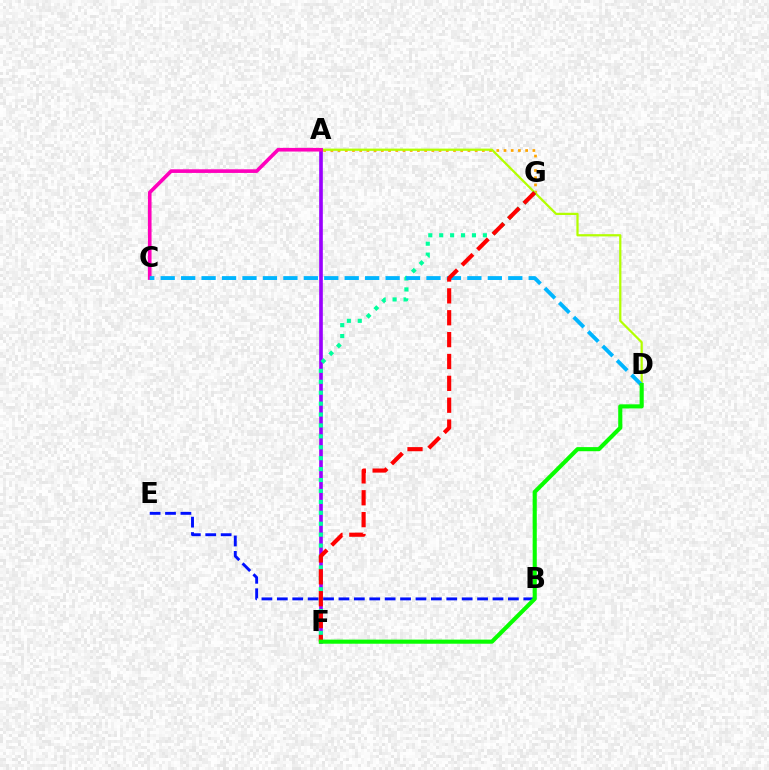{('A', 'G'): [{'color': '#ffa500', 'line_style': 'dotted', 'thickness': 1.96}], ('A', 'D'): [{'color': '#b3ff00', 'line_style': 'solid', 'thickness': 1.61}], ('A', 'F'): [{'color': '#9b00ff', 'line_style': 'solid', 'thickness': 2.62}], ('B', 'E'): [{'color': '#0010ff', 'line_style': 'dashed', 'thickness': 2.09}], ('A', 'C'): [{'color': '#ff00bd', 'line_style': 'solid', 'thickness': 2.63}], ('F', 'G'): [{'color': '#00ff9d', 'line_style': 'dotted', 'thickness': 2.97}, {'color': '#ff0000', 'line_style': 'dashed', 'thickness': 2.97}], ('C', 'D'): [{'color': '#00b5ff', 'line_style': 'dashed', 'thickness': 2.78}], ('D', 'F'): [{'color': '#08ff00', 'line_style': 'solid', 'thickness': 2.96}]}